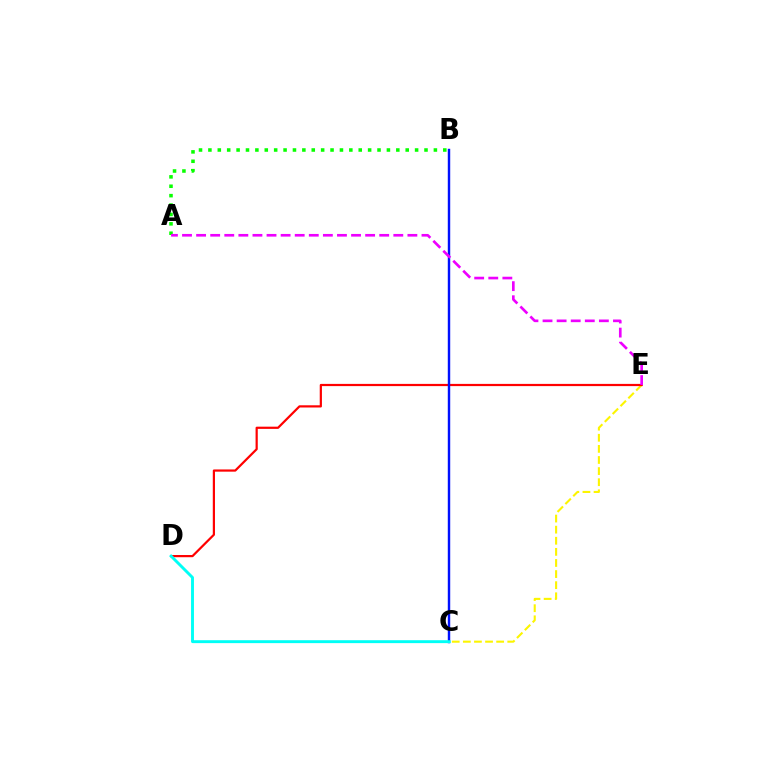{('C', 'E'): [{'color': '#fcf500', 'line_style': 'dashed', 'thickness': 1.51}], ('D', 'E'): [{'color': '#ff0000', 'line_style': 'solid', 'thickness': 1.59}], ('B', 'C'): [{'color': '#0010ff', 'line_style': 'solid', 'thickness': 1.75}], ('C', 'D'): [{'color': '#00fff6', 'line_style': 'solid', 'thickness': 2.1}], ('A', 'B'): [{'color': '#08ff00', 'line_style': 'dotted', 'thickness': 2.55}], ('A', 'E'): [{'color': '#ee00ff', 'line_style': 'dashed', 'thickness': 1.91}]}